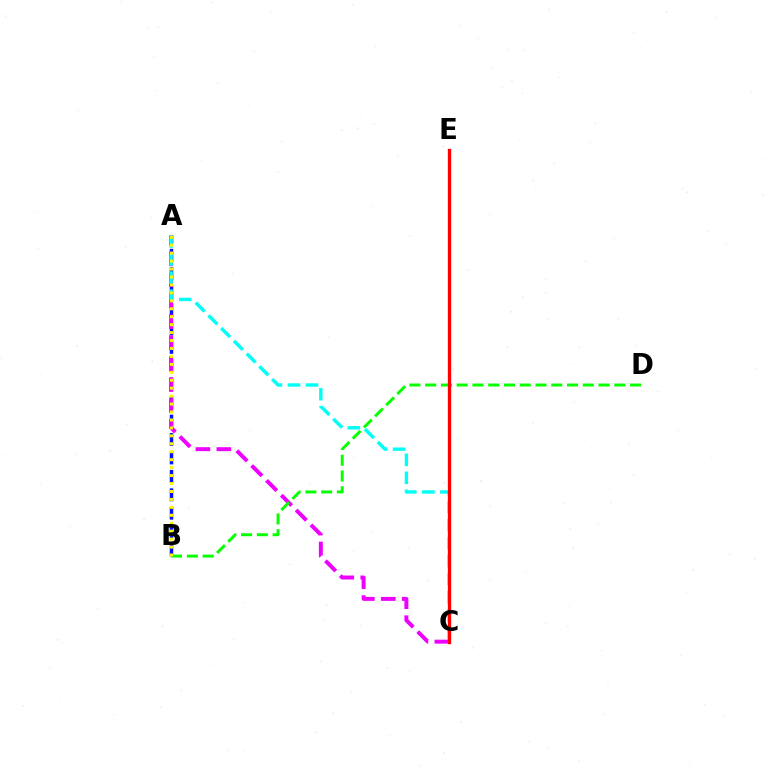{('A', 'B'): [{'color': '#0010ff', 'line_style': 'dashed', 'thickness': 2.5}, {'color': '#fcf500', 'line_style': 'dotted', 'thickness': 2.16}], ('A', 'C'): [{'color': '#ee00ff', 'line_style': 'dashed', 'thickness': 2.85}, {'color': '#00fff6', 'line_style': 'dashed', 'thickness': 2.45}], ('B', 'D'): [{'color': '#08ff00', 'line_style': 'dashed', 'thickness': 2.14}], ('C', 'E'): [{'color': '#ff0000', 'line_style': 'solid', 'thickness': 2.39}]}